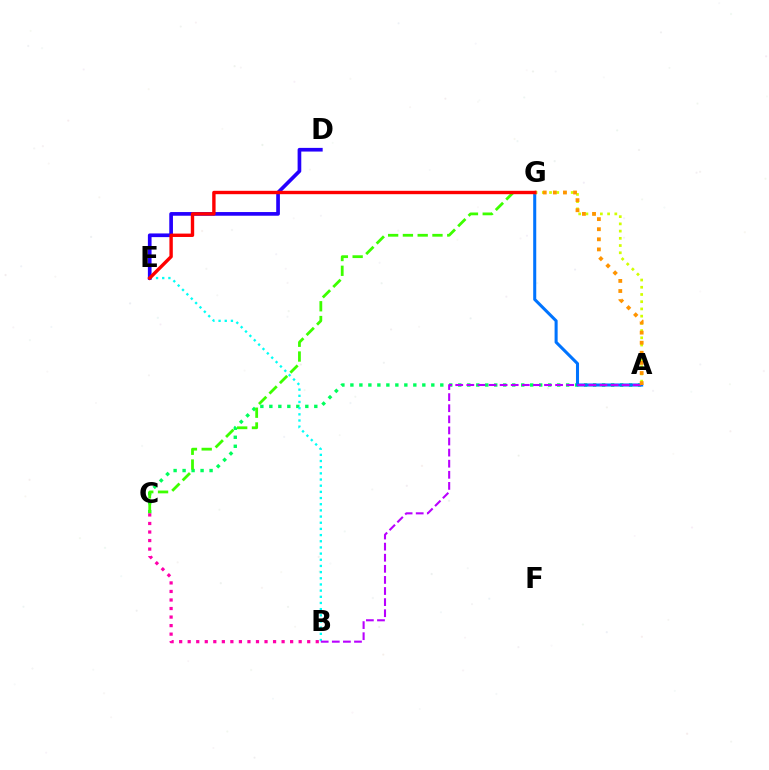{('A', 'G'): [{'color': '#d1ff00', 'line_style': 'dotted', 'thickness': 1.96}, {'color': '#0074ff', 'line_style': 'solid', 'thickness': 2.2}, {'color': '#ff9400', 'line_style': 'dotted', 'thickness': 2.74}], ('A', 'C'): [{'color': '#00ff5c', 'line_style': 'dotted', 'thickness': 2.44}], ('B', 'E'): [{'color': '#00fff6', 'line_style': 'dotted', 'thickness': 1.68}], ('A', 'B'): [{'color': '#b900ff', 'line_style': 'dashed', 'thickness': 1.51}], ('D', 'E'): [{'color': '#2500ff', 'line_style': 'solid', 'thickness': 2.65}], ('C', 'G'): [{'color': '#3dff00', 'line_style': 'dashed', 'thickness': 2.01}], ('E', 'G'): [{'color': '#ff0000', 'line_style': 'solid', 'thickness': 2.44}], ('B', 'C'): [{'color': '#ff00ac', 'line_style': 'dotted', 'thickness': 2.32}]}